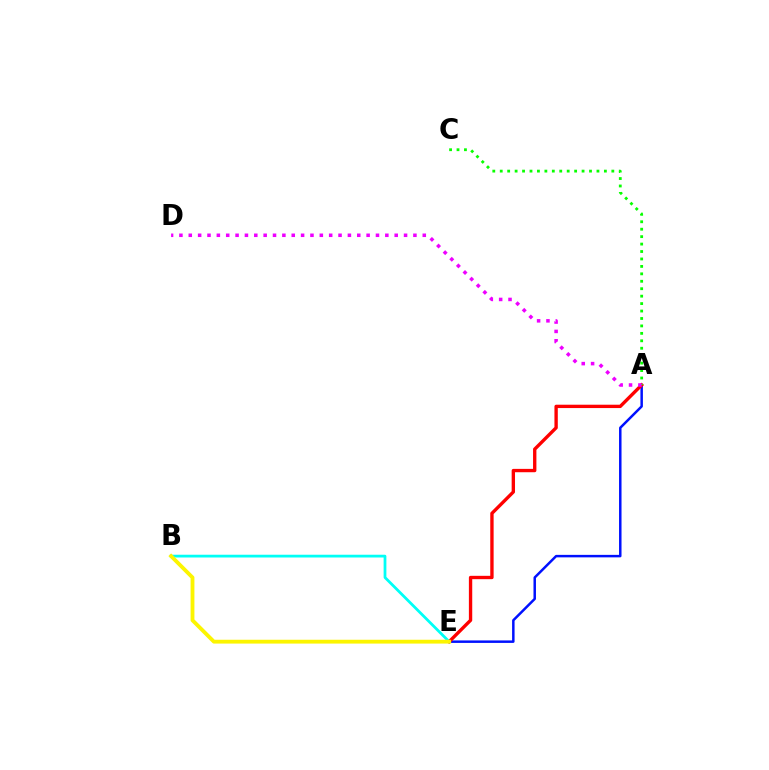{('A', 'E'): [{'color': '#0010ff', 'line_style': 'solid', 'thickness': 1.79}, {'color': '#ff0000', 'line_style': 'solid', 'thickness': 2.41}], ('B', 'E'): [{'color': '#00fff6', 'line_style': 'solid', 'thickness': 1.99}, {'color': '#fcf500', 'line_style': 'solid', 'thickness': 2.76}], ('A', 'C'): [{'color': '#08ff00', 'line_style': 'dotted', 'thickness': 2.02}], ('A', 'D'): [{'color': '#ee00ff', 'line_style': 'dotted', 'thickness': 2.54}]}